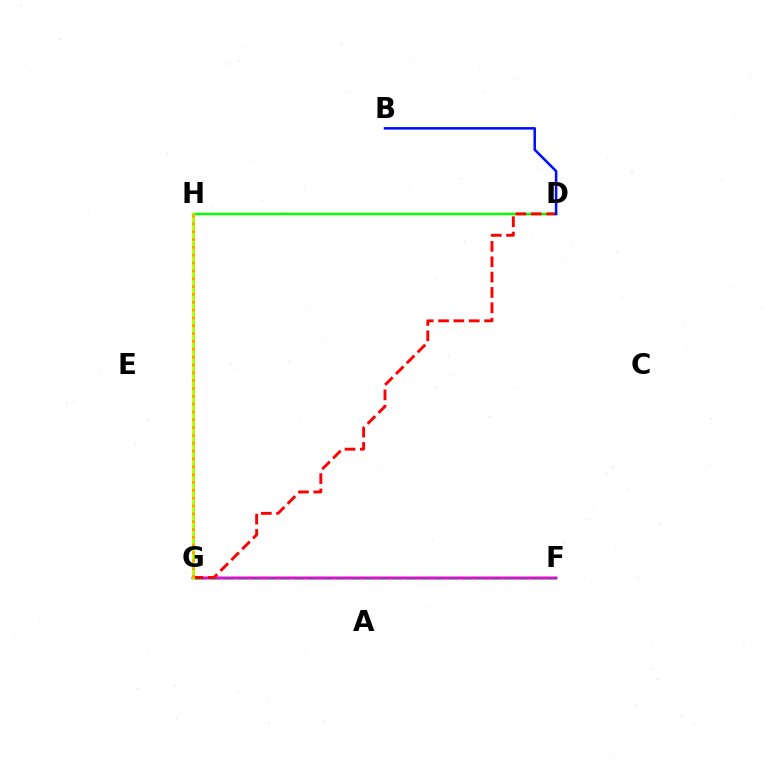{('F', 'G'): [{'color': '#00b5ff', 'line_style': 'solid', 'thickness': 1.77}, {'color': '#9b00ff', 'line_style': 'solid', 'thickness': 1.77}, {'color': '#00ff9d', 'line_style': 'dashed', 'thickness': 1.91}, {'color': '#ff00bd', 'line_style': 'solid', 'thickness': 1.72}], ('D', 'H'): [{'color': '#08ff00', 'line_style': 'solid', 'thickness': 1.77}], ('D', 'G'): [{'color': '#ff0000', 'line_style': 'dashed', 'thickness': 2.09}], ('B', 'D'): [{'color': '#0010ff', 'line_style': 'solid', 'thickness': 1.83}], ('G', 'H'): [{'color': '#b3ff00', 'line_style': 'solid', 'thickness': 2.09}, {'color': '#ffa500', 'line_style': 'dotted', 'thickness': 2.13}]}